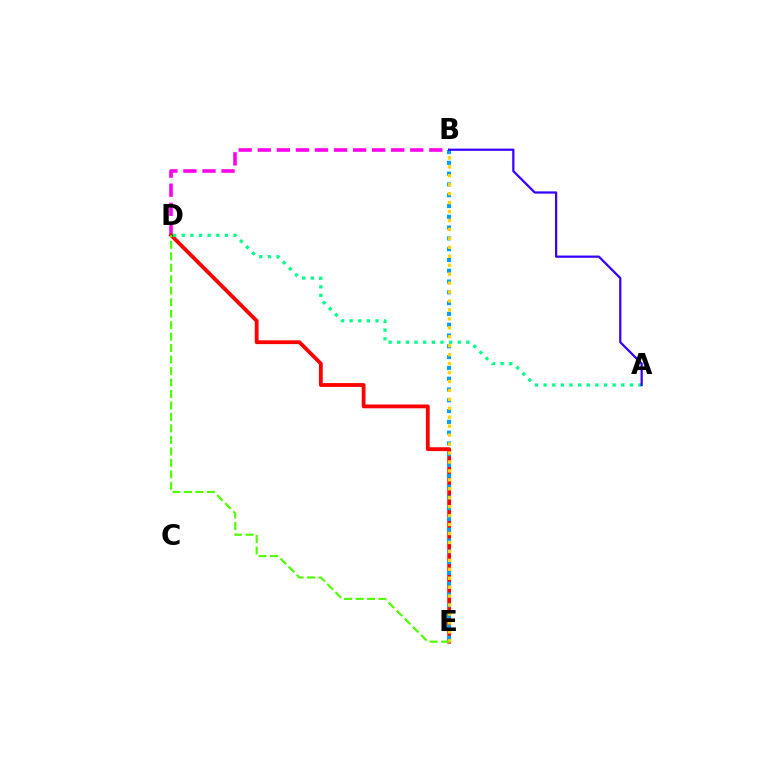{('B', 'D'): [{'color': '#ff00ed', 'line_style': 'dashed', 'thickness': 2.59}], ('D', 'E'): [{'color': '#ff0000', 'line_style': 'solid', 'thickness': 2.75}, {'color': '#4fff00', 'line_style': 'dashed', 'thickness': 1.56}], ('A', 'D'): [{'color': '#00ff86', 'line_style': 'dotted', 'thickness': 2.35}], ('B', 'E'): [{'color': '#009eff', 'line_style': 'dotted', 'thickness': 2.93}, {'color': '#ffd500', 'line_style': 'dotted', 'thickness': 2.43}], ('A', 'B'): [{'color': '#3700ff', 'line_style': 'solid', 'thickness': 1.61}]}